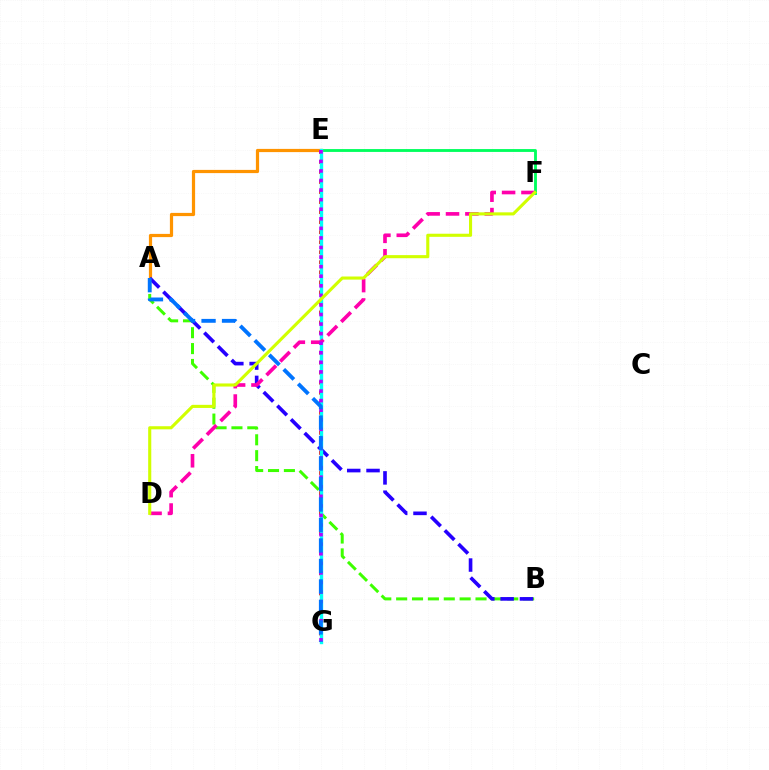{('E', 'F'): [{'color': '#00ff5c', 'line_style': 'solid', 'thickness': 2.05}], ('A', 'B'): [{'color': '#3dff00', 'line_style': 'dashed', 'thickness': 2.16}, {'color': '#2500ff', 'line_style': 'dashed', 'thickness': 2.62}], ('A', 'E'): [{'color': '#ff9400', 'line_style': 'solid', 'thickness': 2.31}], ('E', 'G'): [{'color': '#ff0000', 'line_style': 'dotted', 'thickness': 2.73}, {'color': '#00fff6', 'line_style': 'solid', 'thickness': 2.43}, {'color': '#b900ff', 'line_style': 'dotted', 'thickness': 2.6}], ('D', 'F'): [{'color': '#ff00ac', 'line_style': 'dashed', 'thickness': 2.63}, {'color': '#d1ff00', 'line_style': 'solid', 'thickness': 2.23}], ('A', 'G'): [{'color': '#0074ff', 'line_style': 'dashed', 'thickness': 2.78}]}